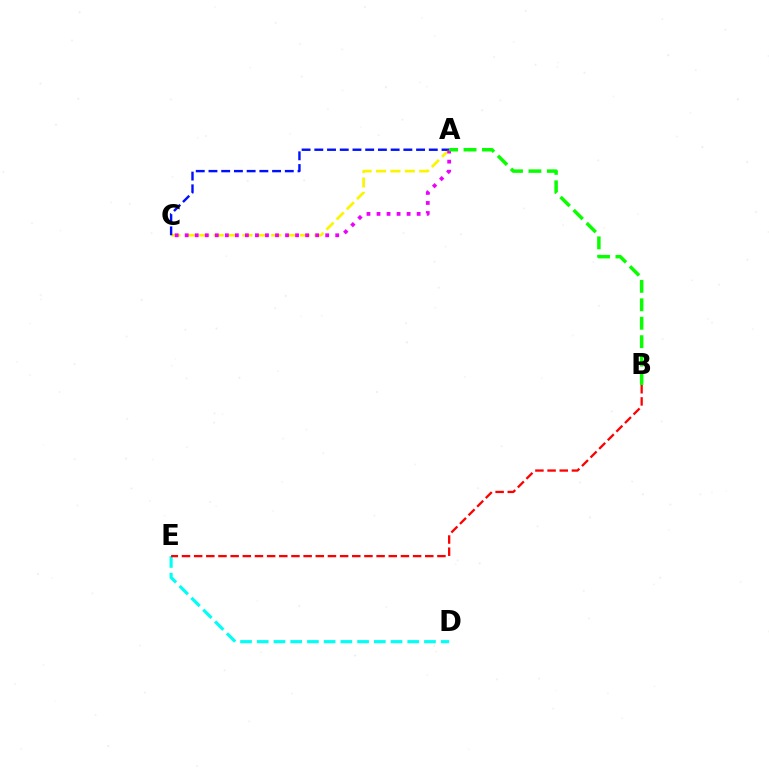{('A', 'C'): [{'color': '#fcf500', 'line_style': 'dashed', 'thickness': 1.96}, {'color': '#0010ff', 'line_style': 'dashed', 'thickness': 1.73}, {'color': '#ee00ff', 'line_style': 'dotted', 'thickness': 2.73}], ('D', 'E'): [{'color': '#00fff6', 'line_style': 'dashed', 'thickness': 2.27}], ('A', 'B'): [{'color': '#08ff00', 'line_style': 'dashed', 'thickness': 2.51}], ('B', 'E'): [{'color': '#ff0000', 'line_style': 'dashed', 'thickness': 1.65}]}